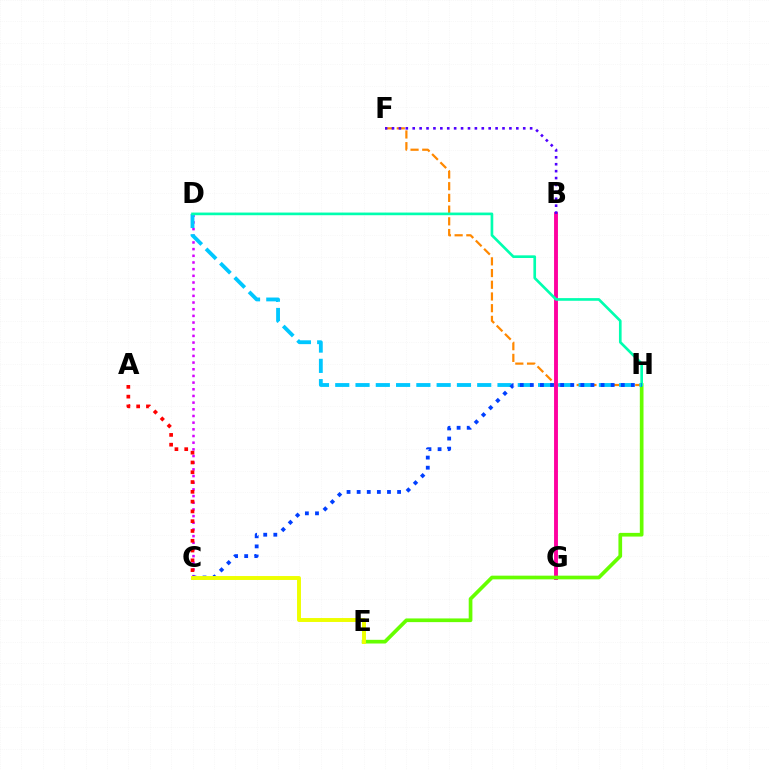{('C', 'D'): [{'color': '#d600ff', 'line_style': 'dotted', 'thickness': 1.81}], ('F', 'H'): [{'color': '#ff8800', 'line_style': 'dashed', 'thickness': 1.59}], ('B', 'G'): [{'color': '#00ff27', 'line_style': 'solid', 'thickness': 1.6}, {'color': '#ff00a0', 'line_style': 'solid', 'thickness': 2.79}], ('E', 'H'): [{'color': '#66ff00', 'line_style': 'solid', 'thickness': 2.66}], ('D', 'H'): [{'color': '#00c7ff', 'line_style': 'dashed', 'thickness': 2.76}, {'color': '#00ffaf', 'line_style': 'solid', 'thickness': 1.92}], ('A', 'C'): [{'color': '#ff0000', 'line_style': 'dotted', 'thickness': 2.66}], ('B', 'F'): [{'color': '#4f00ff', 'line_style': 'dotted', 'thickness': 1.88}], ('C', 'H'): [{'color': '#003fff', 'line_style': 'dotted', 'thickness': 2.75}], ('C', 'E'): [{'color': '#eeff00', 'line_style': 'solid', 'thickness': 2.83}]}